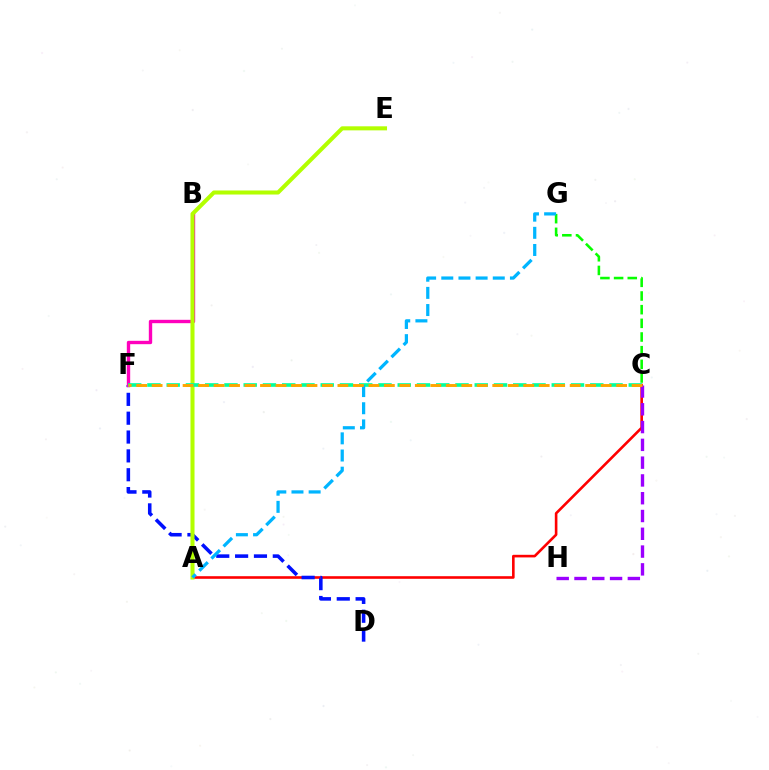{('C', 'G'): [{'color': '#08ff00', 'line_style': 'dashed', 'thickness': 1.86}], ('A', 'C'): [{'color': '#ff0000', 'line_style': 'solid', 'thickness': 1.88}], ('D', 'F'): [{'color': '#0010ff', 'line_style': 'dashed', 'thickness': 2.56}], ('C', 'H'): [{'color': '#9b00ff', 'line_style': 'dashed', 'thickness': 2.42}], ('B', 'F'): [{'color': '#ff00bd', 'line_style': 'solid', 'thickness': 2.43}], ('A', 'E'): [{'color': '#b3ff00', 'line_style': 'solid', 'thickness': 2.92}], ('C', 'F'): [{'color': '#00ff9d', 'line_style': 'dashed', 'thickness': 2.62}, {'color': '#ffa500', 'line_style': 'dashed', 'thickness': 2.1}], ('A', 'G'): [{'color': '#00b5ff', 'line_style': 'dashed', 'thickness': 2.33}]}